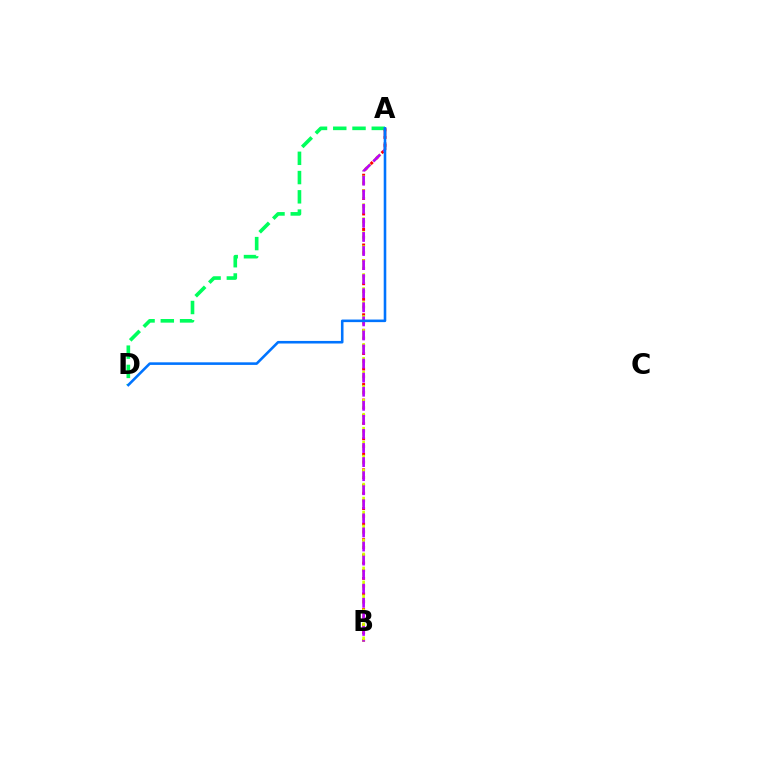{('A', 'B'): [{'color': '#ff0000', 'line_style': 'dotted', 'thickness': 2.11}, {'color': '#d1ff00', 'line_style': 'dashed', 'thickness': 1.9}, {'color': '#b900ff', 'line_style': 'dashed', 'thickness': 1.91}], ('A', 'D'): [{'color': '#00ff5c', 'line_style': 'dashed', 'thickness': 2.62}, {'color': '#0074ff', 'line_style': 'solid', 'thickness': 1.86}]}